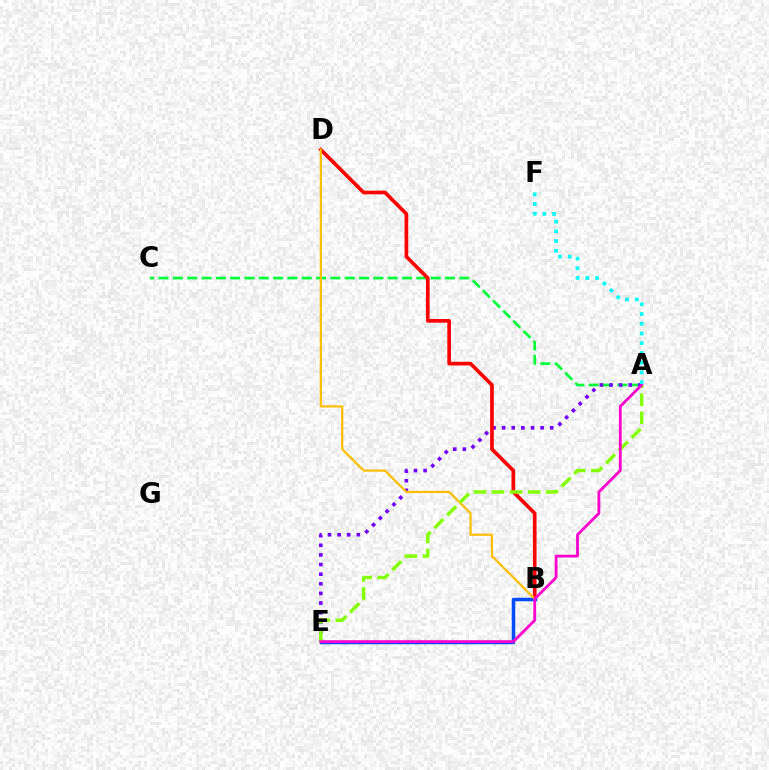{('A', 'C'): [{'color': '#00ff39', 'line_style': 'dashed', 'thickness': 1.95}], ('A', 'E'): [{'color': '#7200ff', 'line_style': 'dotted', 'thickness': 2.61}, {'color': '#84ff00', 'line_style': 'dashed', 'thickness': 2.45}, {'color': '#ff00cf', 'line_style': 'solid', 'thickness': 2.01}], ('B', 'D'): [{'color': '#ff0000', 'line_style': 'solid', 'thickness': 2.63}, {'color': '#ffbd00', 'line_style': 'solid', 'thickness': 1.58}], ('B', 'E'): [{'color': '#004bff', 'line_style': 'solid', 'thickness': 2.52}], ('A', 'F'): [{'color': '#00fff6', 'line_style': 'dotted', 'thickness': 2.64}]}